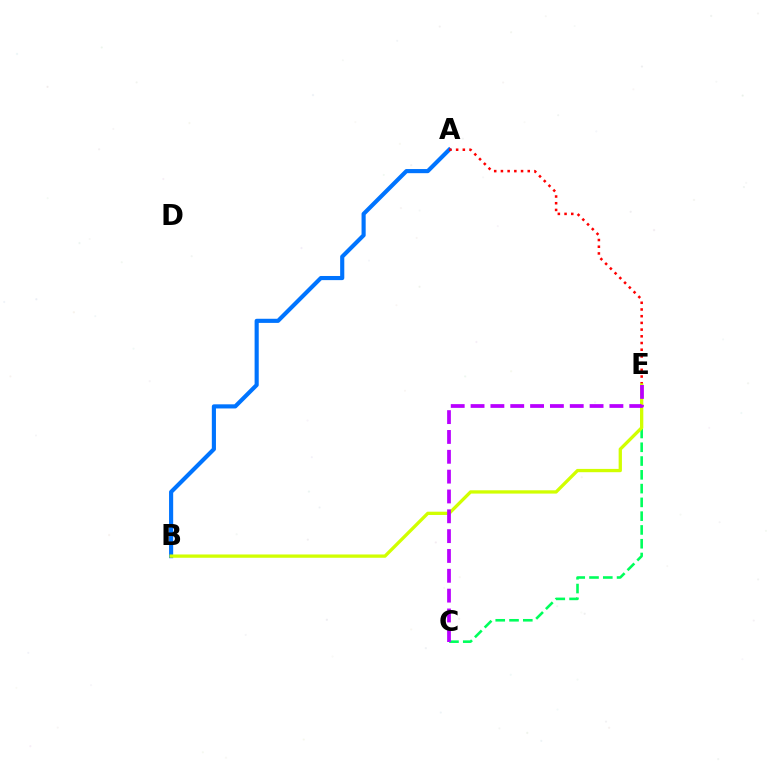{('A', 'B'): [{'color': '#0074ff', 'line_style': 'solid', 'thickness': 2.97}], ('A', 'E'): [{'color': '#ff0000', 'line_style': 'dotted', 'thickness': 1.82}], ('C', 'E'): [{'color': '#00ff5c', 'line_style': 'dashed', 'thickness': 1.87}, {'color': '#b900ff', 'line_style': 'dashed', 'thickness': 2.69}], ('B', 'E'): [{'color': '#d1ff00', 'line_style': 'solid', 'thickness': 2.37}]}